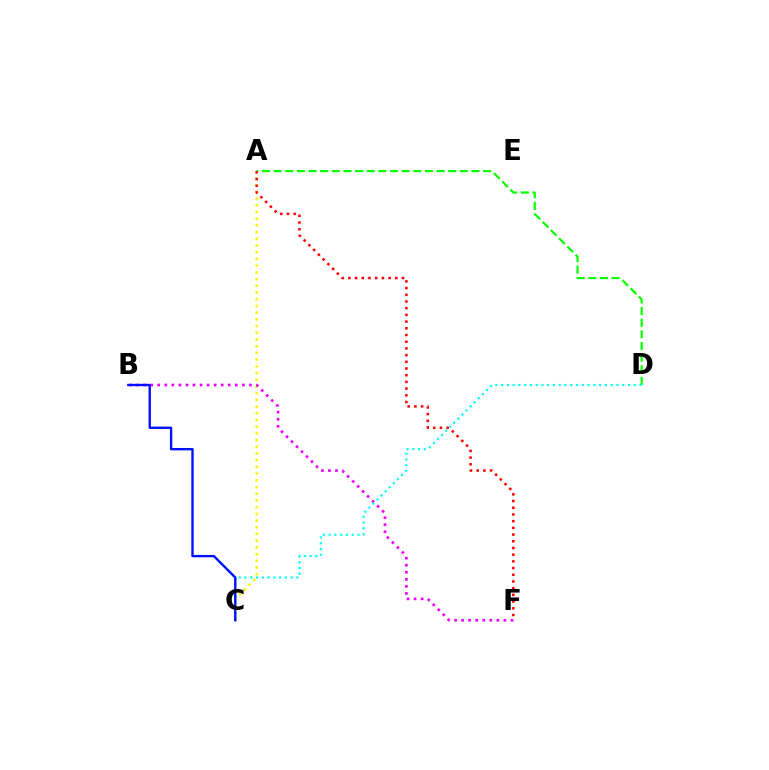{('A', 'D'): [{'color': '#08ff00', 'line_style': 'dashed', 'thickness': 1.58}], ('A', 'C'): [{'color': '#fcf500', 'line_style': 'dotted', 'thickness': 1.82}], ('B', 'F'): [{'color': '#ee00ff', 'line_style': 'dotted', 'thickness': 1.92}], ('A', 'F'): [{'color': '#ff0000', 'line_style': 'dotted', 'thickness': 1.82}], ('C', 'D'): [{'color': '#00fff6', 'line_style': 'dotted', 'thickness': 1.57}], ('B', 'C'): [{'color': '#0010ff', 'line_style': 'solid', 'thickness': 1.71}]}